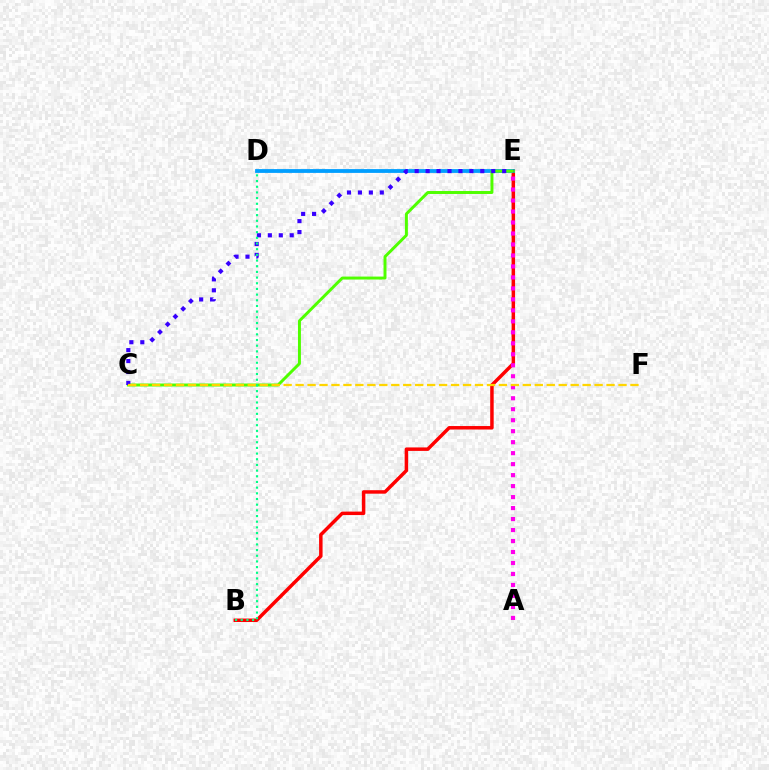{('B', 'E'): [{'color': '#ff0000', 'line_style': 'solid', 'thickness': 2.5}], ('D', 'E'): [{'color': '#009eff', 'line_style': 'solid', 'thickness': 2.74}], ('C', 'E'): [{'color': '#4fff00', 'line_style': 'solid', 'thickness': 2.13}, {'color': '#3700ff', 'line_style': 'dotted', 'thickness': 2.97}], ('A', 'E'): [{'color': '#ff00ed', 'line_style': 'dotted', 'thickness': 2.98}], ('C', 'F'): [{'color': '#ffd500', 'line_style': 'dashed', 'thickness': 1.62}], ('B', 'D'): [{'color': '#00ff86', 'line_style': 'dotted', 'thickness': 1.54}]}